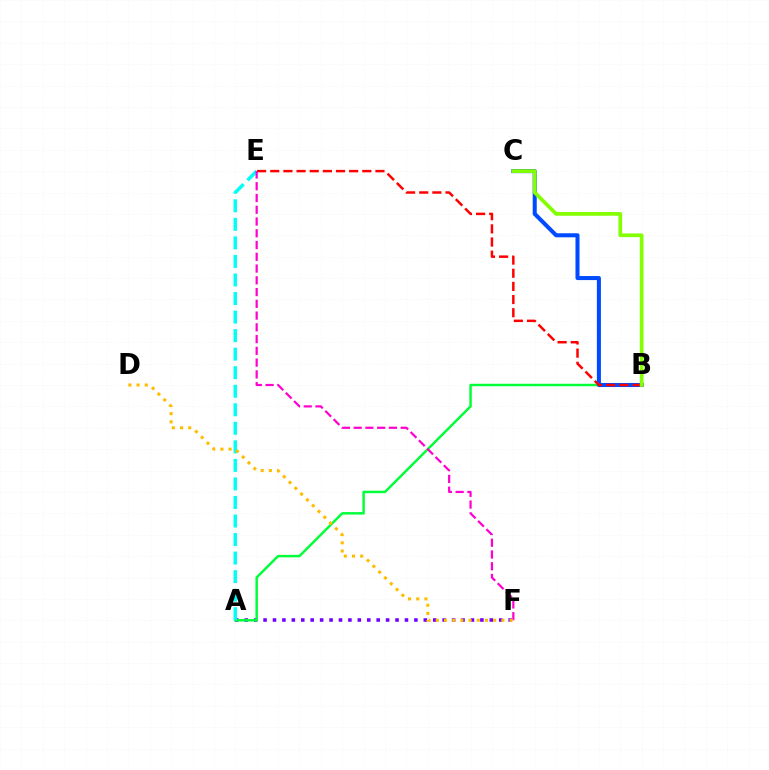{('A', 'F'): [{'color': '#7200ff', 'line_style': 'dotted', 'thickness': 2.56}], ('A', 'B'): [{'color': '#00ff39', 'line_style': 'solid', 'thickness': 1.78}], ('A', 'E'): [{'color': '#00fff6', 'line_style': 'dashed', 'thickness': 2.52}], ('B', 'C'): [{'color': '#004bff', 'line_style': 'solid', 'thickness': 2.92}, {'color': '#84ff00', 'line_style': 'solid', 'thickness': 2.67}], ('B', 'E'): [{'color': '#ff0000', 'line_style': 'dashed', 'thickness': 1.79}], ('E', 'F'): [{'color': '#ff00cf', 'line_style': 'dashed', 'thickness': 1.6}], ('D', 'F'): [{'color': '#ffbd00', 'line_style': 'dotted', 'thickness': 2.23}]}